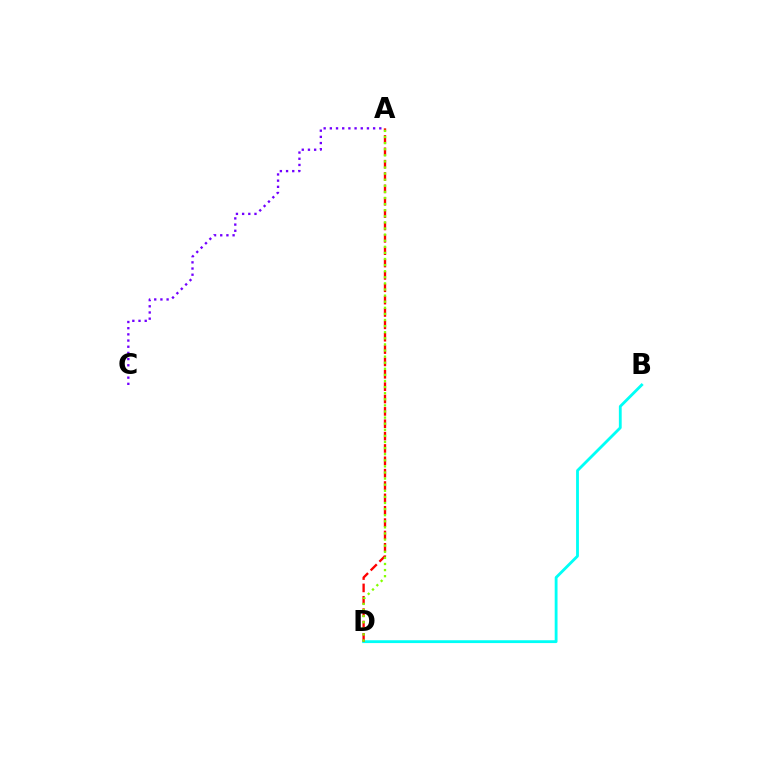{('A', 'C'): [{'color': '#7200ff', 'line_style': 'dotted', 'thickness': 1.68}], ('B', 'D'): [{'color': '#00fff6', 'line_style': 'solid', 'thickness': 2.03}], ('A', 'D'): [{'color': '#ff0000', 'line_style': 'dashed', 'thickness': 1.68}, {'color': '#84ff00', 'line_style': 'dotted', 'thickness': 1.66}]}